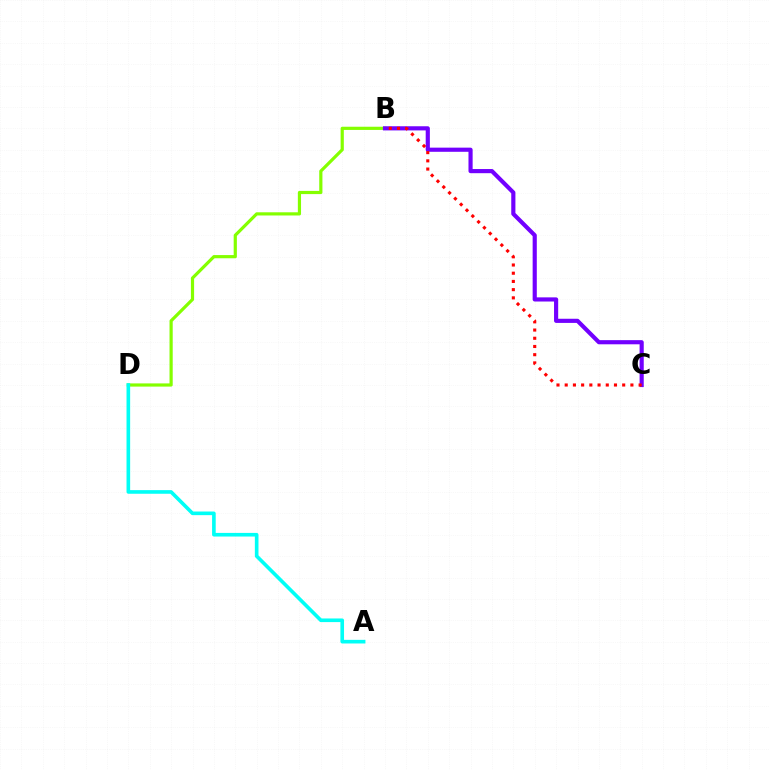{('B', 'D'): [{'color': '#84ff00', 'line_style': 'solid', 'thickness': 2.3}], ('B', 'C'): [{'color': '#7200ff', 'line_style': 'solid', 'thickness': 2.99}, {'color': '#ff0000', 'line_style': 'dotted', 'thickness': 2.23}], ('A', 'D'): [{'color': '#00fff6', 'line_style': 'solid', 'thickness': 2.61}]}